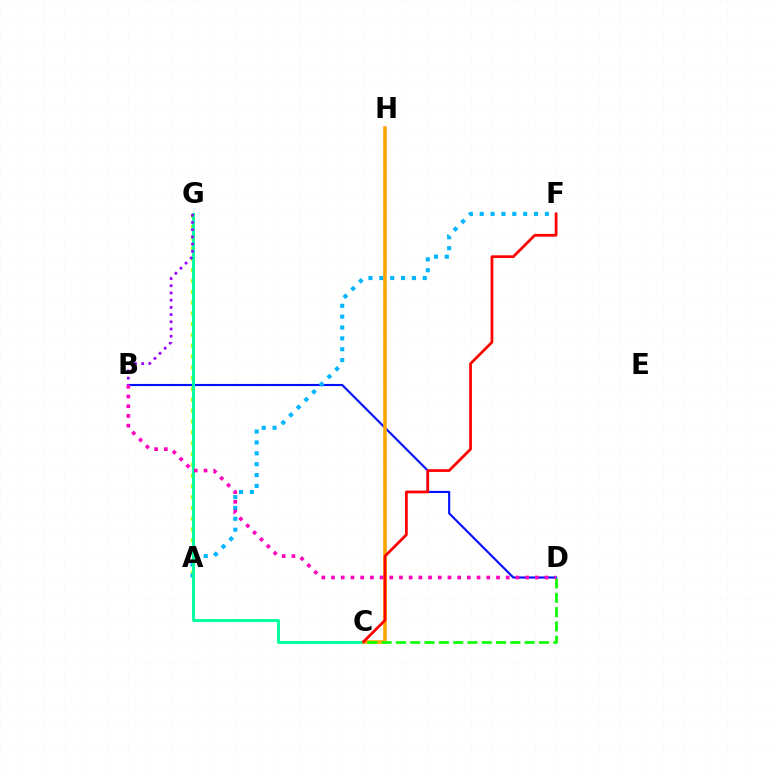{('A', 'G'): [{'color': '#b3ff00', 'line_style': 'dotted', 'thickness': 2.94}], ('B', 'D'): [{'color': '#0010ff', 'line_style': 'solid', 'thickness': 1.53}, {'color': '#ff00bd', 'line_style': 'dotted', 'thickness': 2.64}], ('A', 'F'): [{'color': '#00b5ff', 'line_style': 'dotted', 'thickness': 2.95}], ('C', 'G'): [{'color': '#00ff9d', 'line_style': 'solid', 'thickness': 2.1}], ('C', 'H'): [{'color': '#ffa500', 'line_style': 'solid', 'thickness': 2.57}], ('C', 'D'): [{'color': '#08ff00', 'line_style': 'dashed', 'thickness': 1.94}], ('C', 'F'): [{'color': '#ff0000', 'line_style': 'solid', 'thickness': 1.98}], ('B', 'G'): [{'color': '#9b00ff', 'line_style': 'dotted', 'thickness': 1.96}]}